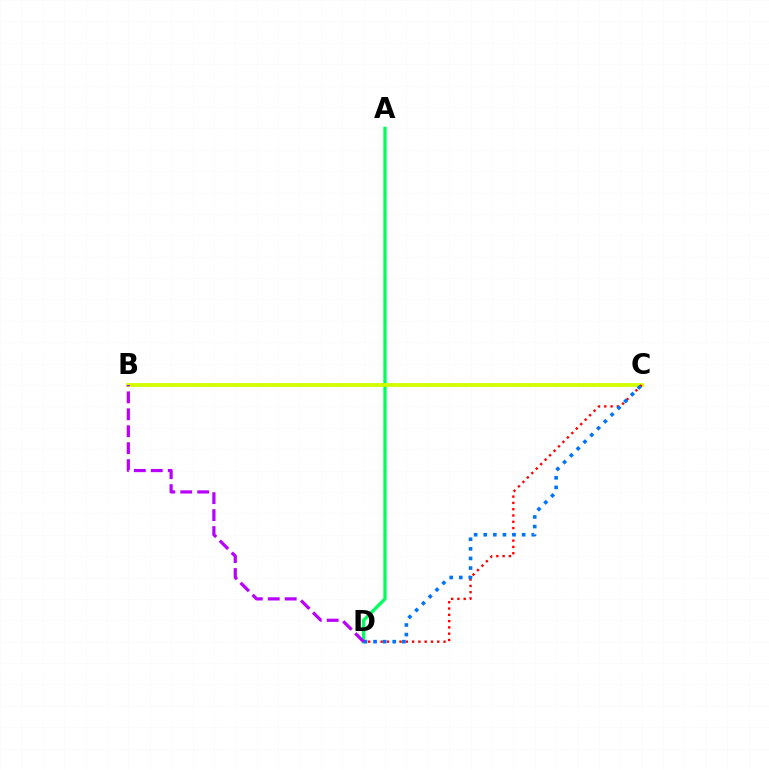{('A', 'D'): [{'color': '#00ff5c', 'line_style': 'solid', 'thickness': 2.36}], ('B', 'C'): [{'color': '#d1ff00', 'line_style': 'solid', 'thickness': 2.75}], ('C', 'D'): [{'color': '#ff0000', 'line_style': 'dotted', 'thickness': 1.71}, {'color': '#0074ff', 'line_style': 'dotted', 'thickness': 2.61}], ('B', 'D'): [{'color': '#b900ff', 'line_style': 'dashed', 'thickness': 2.3}]}